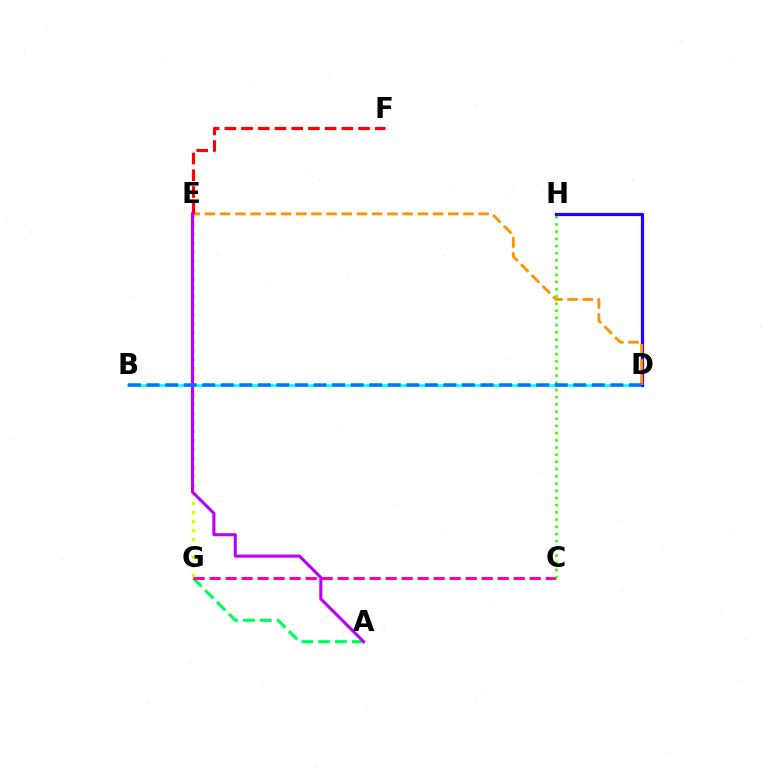{('B', 'D'): [{'color': '#00fff6', 'line_style': 'solid', 'thickness': 1.9}, {'color': '#0074ff', 'line_style': 'dashed', 'thickness': 2.52}], ('A', 'G'): [{'color': '#00ff5c', 'line_style': 'dashed', 'thickness': 2.28}], ('E', 'G'): [{'color': '#d1ff00', 'line_style': 'dotted', 'thickness': 2.44}], ('C', 'G'): [{'color': '#ff00ac', 'line_style': 'dashed', 'thickness': 2.17}], ('C', 'H'): [{'color': '#3dff00', 'line_style': 'dotted', 'thickness': 1.96}], ('D', 'H'): [{'color': '#2500ff', 'line_style': 'solid', 'thickness': 2.32}], ('D', 'E'): [{'color': '#ff9400', 'line_style': 'dashed', 'thickness': 2.07}], ('E', 'F'): [{'color': '#ff0000', 'line_style': 'dashed', 'thickness': 2.27}], ('A', 'E'): [{'color': '#b900ff', 'line_style': 'solid', 'thickness': 2.22}]}